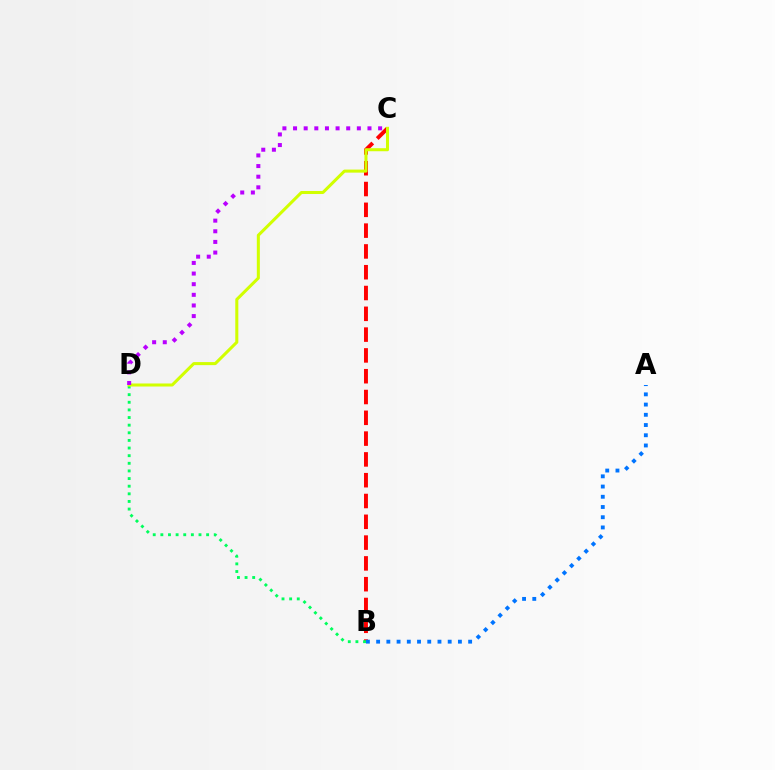{('B', 'C'): [{'color': '#ff0000', 'line_style': 'dashed', 'thickness': 2.83}], ('B', 'D'): [{'color': '#00ff5c', 'line_style': 'dotted', 'thickness': 2.07}], ('C', 'D'): [{'color': '#d1ff00', 'line_style': 'solid', 'thickness': 2.19}, {'color': '#b900ff', 'line_style': 'dotted', 'thickness': 2.89}], ('A', 'B'): [{'color': '#0074ff', 'line_style': 'dotted', 'thickness': 2.78}]}